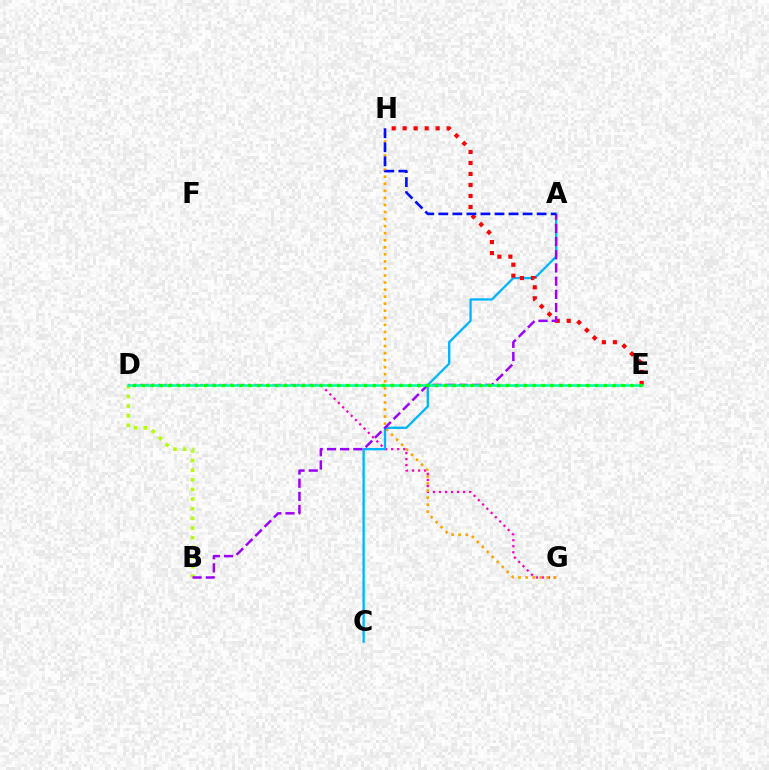{('D', 'G'): [{'color': '#ff00bd', 'line_style': 'dotted', 'thickness': 1.64}], ('B', 'D'): [{'color': '#b3ff00', 'line_style': 'dotted', 'thickness': 2.62}], ('G', 'H'): [{'color': '#ffa500', 'line_style': 'dotted', 'thickness': 1.92}], ('A', 'C'): [{'color': '#00b5ff', 'line_style': 'solid', 'thickness': 1.67}], ('E', 'H'): [{'color': '#ff0000', 'line_style': 'dotted', 'thickness': 2.99}], ('A', 'B'): [{'color': '#9b00ff', 'line_style': 'dashed', 'thickness': 1.79}], ('D', 'E'): [{'color': '#00ff9d', 'line_style': 'solid', 'thickness': 1.81}, {'color': '#08ff00', 'line_style': 'dotted', 'thickness': 2.41}], ('A', 'H'): [{'color': '#0010ff', 'line_style': 'dashed', 'thickness': 1.91}]}